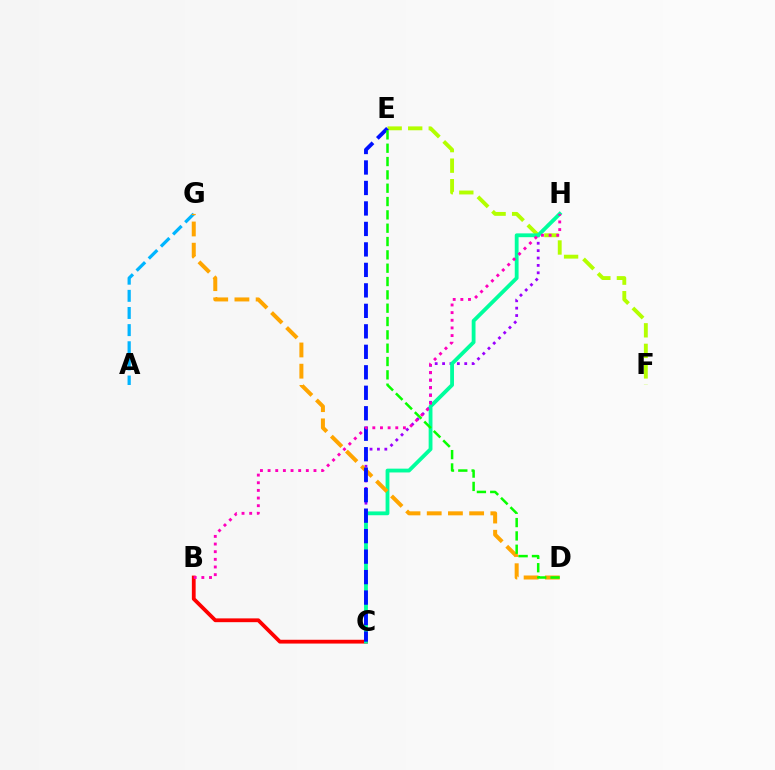{('C', 'H'): [{'color': '#9b00ff', 'line_style': 'dotted', 'thickness': 2.01}, {'color': '#00ff9d', 'line_style': 'solid', 'thickness': 2.74}], ('E', 'F'): [{'color': '#b3ff00', 'line_style': 'dashed', 'thickness': 2.79}], ('A', 'G'): [{'color': '#00b5ff', 'line_style': 'dashed', 'thickness': 2.33}], ('B', 'C'): [{'color': '#ff0000', 'line_style': 'solid', 'thickness': 2.73}], ('D', 'G'): [{'color': '#ffa500', 'line_style': 'dashed', 'thickness': 2.88}], ('C', 'E'): [{'color': '#0010ff', 'line_style': 'dashed', 'thickness': 2.78}], ('B', 'H'): [{'color': '#ff00bd', 'line_style': 'dotted', 'thickness': 2.08}], ('D', 'E'): [{'color': '#08ff00', 'line_style': 'dashed', 'thickness': 1.81}]}